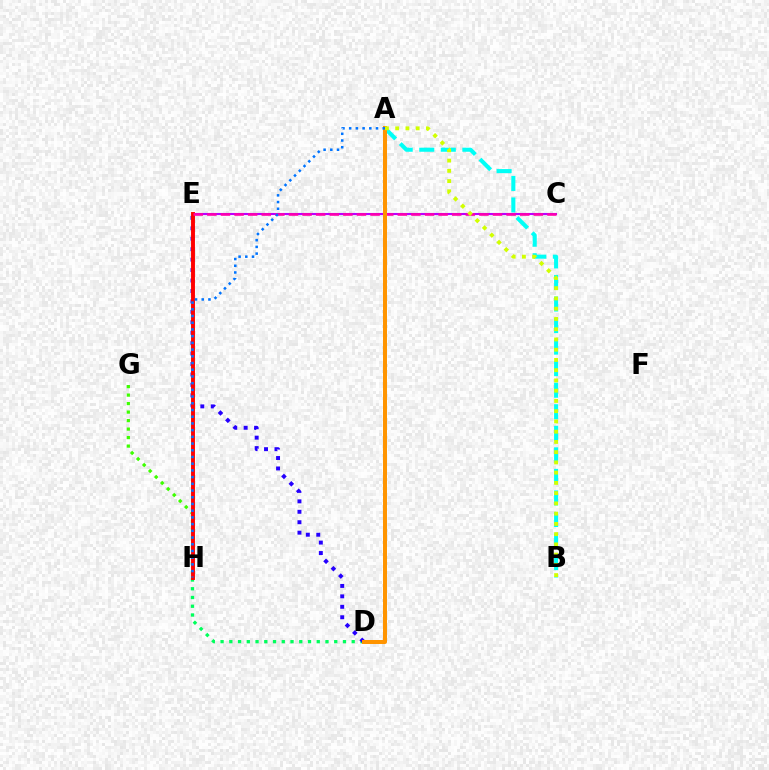{('D', 'H'): [{'color': '#00ff5c', 'line_style': 'dotted', 'thickness': 2.38}], ('A', 'B'): [{'color': '#00fff6', 'line_style': 'dashed', 'thickness': 2.93}, {'color': '#d1ff00', 'line_style': 'dotted', 'thickness': 2.78}], ('D', 'E'): [{'color': '#2500ff', 'line_style': 'dotted', 'thickness': 2.84}], ('C', 'E'): [{'color': '#b900ff', 'line_style': 'solid', 'thickness': 1.51}, {'color': '#ff00ac', 'line_style': 'dashed', 'thickness': 1.85}], ('G', 'H'): [{'color': '#3dff00', 'line_style': 'dotted', 'thickness': 2.31}], ('E', 'H'): [{'color': '#ff0000', 'line_style': 'solid', 'thickness': 2.81}], ('A', 'D'): [{'color': '#ff9400', 'line_style': 'solid', 'thickness': 2.88}], ('A', 'H'): [{'color': '#0074ff', 'line_style': 'dotted', 'thickness': 1.82}]}